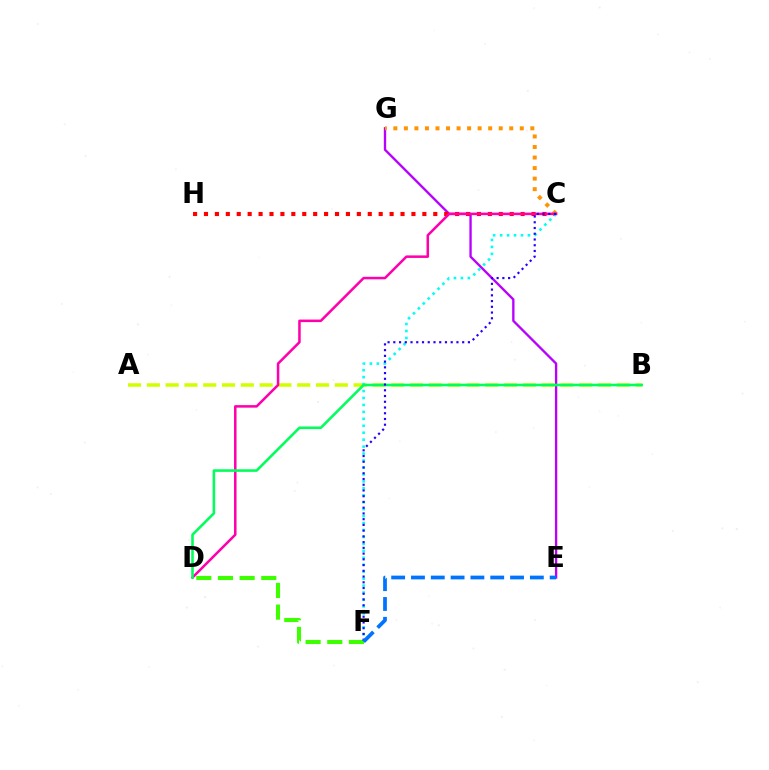{('E', 'G'): [{'color': '#b900ff', 'line_style': 'solid', 'thickness': 1.69}], ('A', 'B'): [{'color': '#d1ff00', 'line_style': 'dashed', 'thickness': 2.55}], ('C', 'H'): [{'color': '#ff0000', 'line_style': 'dotted', 'thickness': 2.97}], ('C', 'F'): [{'color': '#00fff6', 'line_style': 'dotted', 'thickness': 1.89}, {'color': '#2500ff', 'line_style': 'dotted', 'thickness': 1.56}], ('C', 'G'): [{'color': '#ff9400', 'line_style': 'dotted', 'thickness': 2.86}], ('C', 'D'): [{'color': '#ff00ac', 'line_style': 'solid', 'thickness': 1.82}], ('D', 'F'): [{'color': '#3dff00', 'line_style': 'dashed', 'thickness': 2.94}], ('B', 'D'): [{'color': '#00ff5c', 'line_style': 'solid', 'thickness': 1.86}], ('E', 'F'): [{'color': '#0074ff', 'line_style': 'dashed', 'thickness': 2.69}]}